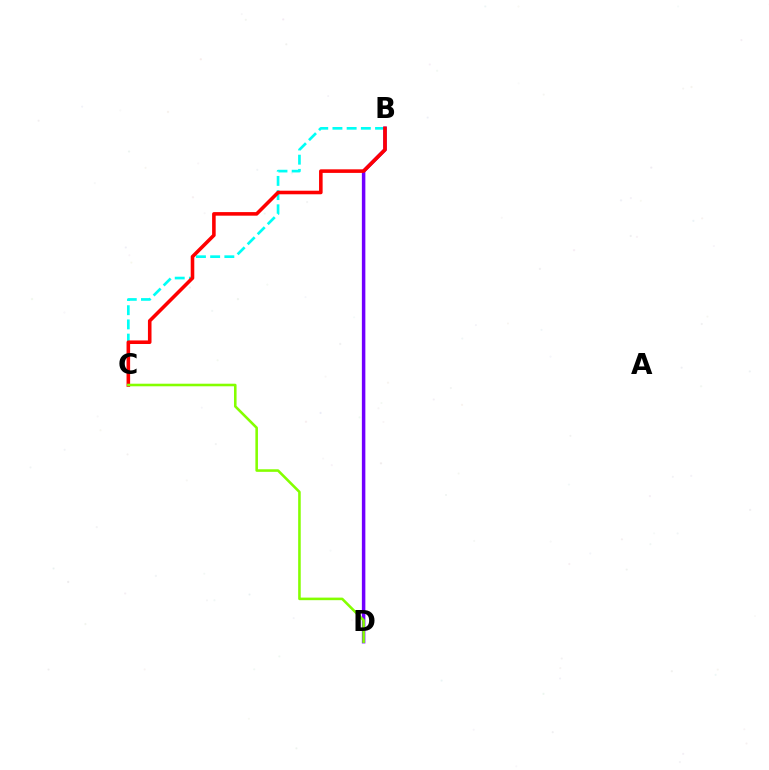{('B', 'C'): [{'color': '#00fff6', 'line_style': 'dashed', 'thickness': 1.93}, {'color': '#ff0000', 'line_style': 'solid', 'thickness': 2.57}], ('B', 'D'): [{'color': '#7200ff', 'line_style': 'solid', 'thickness': 2.51}], ('C', 'D'): [{'color': '#84ff00', 'line_style': 'solid', 'thickness': 1.85}]}